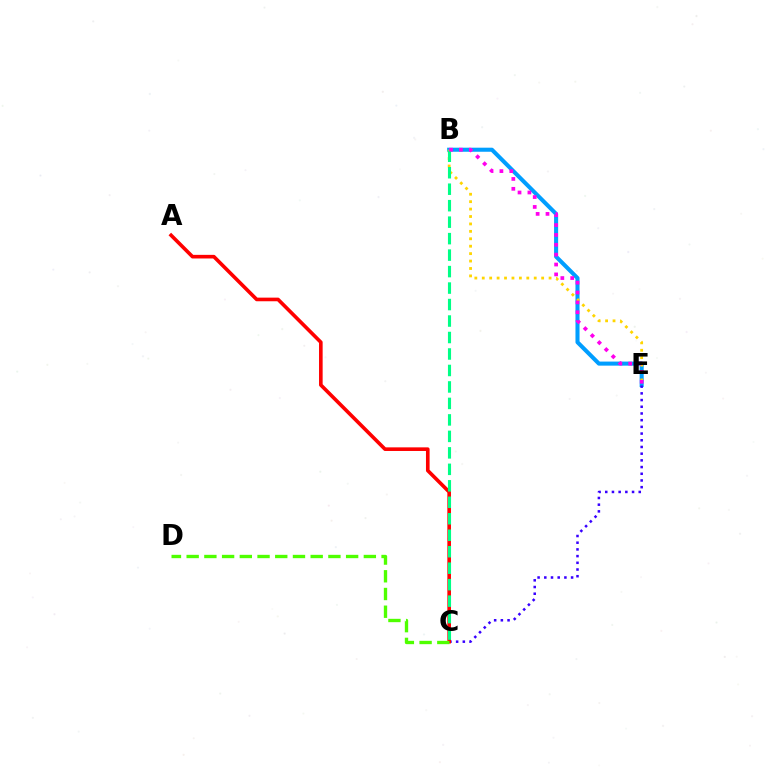{('B', 'E'): [{'color': '#009eff', 'line_style': 'solid', 'thickness': 2.93}, {'color': '#ffd500', 'line_style': 'dotted', 'thickness': 2.02}, {'color': '#ff00ed', 'line_style': 'dotted', 'thickness': 2.68}], ('C', 'E'): [{'color': '#3700ff', 'line_style': 'dotted', 'thickness': 1.82}], ('A', 'C'): [{'color': '#ff0000', 'line_style': 'solid', 'thickness': 2.61}], ('B', 'C'): [{'color': '#00ff86', 'line_style': 'dashed', 'thickness': 2.24}], ('C', 'D'): [{'color': '#4fff00', 'line_style': 'dashed', 'thickness': 2.41}]}